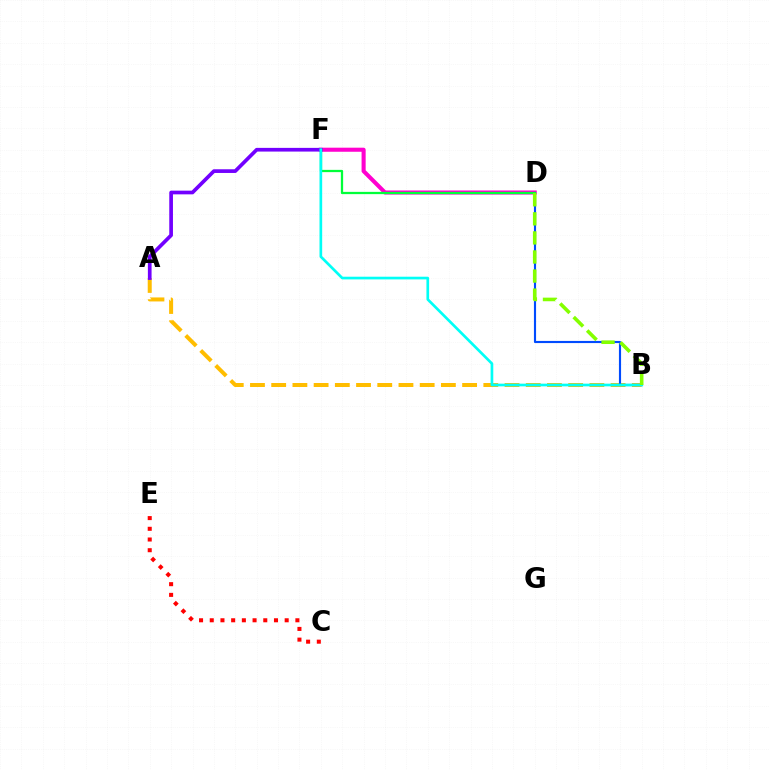{('A', 'B'): [{'color': '#ffbd00', 'line_style': 'dashed', 'thickness': 2.88}], ('D', 'F'): [{'color': '#ff00cf', 'line_style': 'solid', 'thickness': 2.93}, {'color': '#00ff39', 'line_style': 'solid', 'thickness': 1.63}], ('B', 'D'): [{'color': '#004bff', 'line_style': 'solid', 'thickness': 1.54}, {'color': '#84ff00', 'line_style': 'dashed', 'thickness': 2.59}], ('C', 'E'): [{'color': '#ff0000', 'line_style': 'dotted', 'thickness': 2.91}], ('A', 'F'): [{'color': '#7200ff', 'line_style': 'solid', 'thickness': 2.66}], ('B', 'F'): [{'color': '#00fff6', 'line_style': 'solid', 'thickness': 1.93}]}